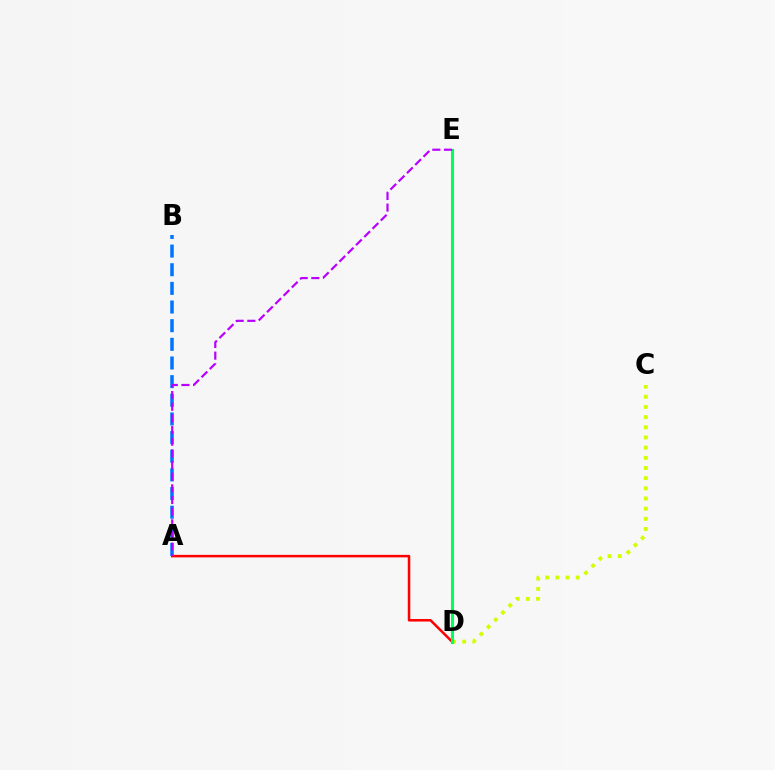{('A', 'D'): [{'color': '#ff0000', 'line_style': 'solid', 'thickness': 1.81}], ('C', 'D'): [{'color': '#d1ff00', 'line_style': 'dotted', 'thickness': 2.76}], ('A', 'B'): [{'color': '#0074ff', 'line_style': 'dashed', 'thickness': 2.53}], ('D', 'E'): [{'color': '#00ff5c', 'line_style': 'solid', 'thickness': 2.21}], ('A', 'E'): [{'color': '#b900ff', 'line_style': 'dashed', 'thickness': 1.58}]}